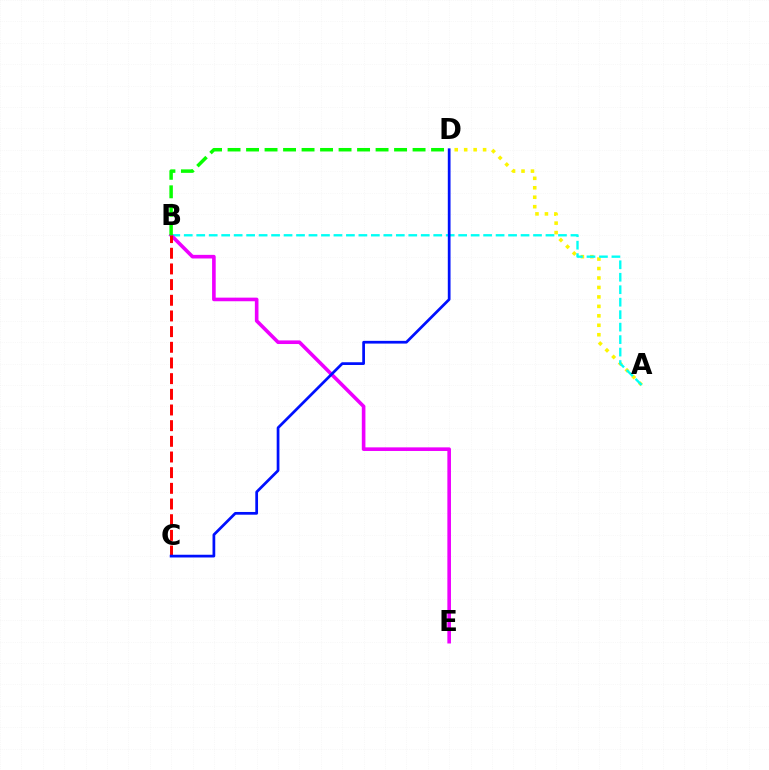{('A', 'D'): [{'color': '#fcf500', 'line_style': 'dotted', 'thickness': 2.57}], ('A', 'B'): [{'color': '#00fff6', 'line_style': 'dashed', 'thickness': 1.69}], ('B', 'E'): [{'color': '#ee00ff', 'line_style': 'solid', 'thickness': 2.6}], ('B', 'C'): [{'color': '#ff0000', 'line_style': 'dashed', 'thickness': 2.13}], ('B', 'D'): [{'color': '#08ff00', 'line_style': 'dashed', 'thickness': 2.51}], ('C', 'D'): [{'color': '#0010ff', 'line_style': 'solid', 'thickness': 1.97}]}